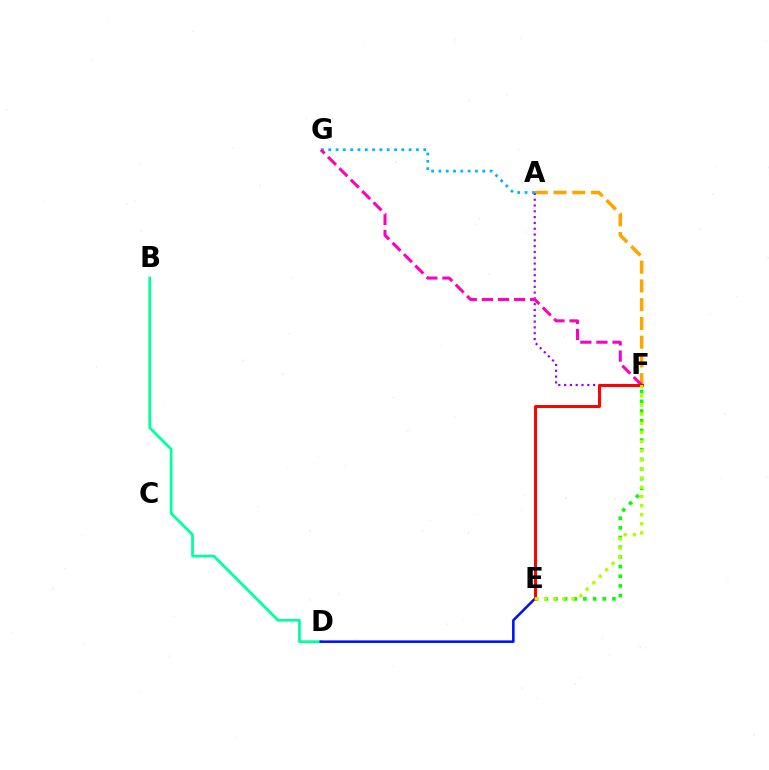{('A', 'F'): [{'color': '#ffa500', 'line_style': 'dashed', 'thickness': 2.55}, {'color': '#9b00ff', 'line_style': 'dotted', 'thickness': 1.58}], ('E', 'F'): [{'color': '#08ff00', 'line_style': 'dotted', 'thickness': 2.63}, {'color': '#ff0000', 'line_style': 'solid', 'thickness': 2.14}, {'color': '#b3ff00', 'line_style': 'dotted', 'thickness': 2.48}], ('A', 'G'): [{'color': '#00b5ff', 'line_style': 'dotted', 'thickness': 1.99}], ('B', 'D'): [{'color': '#00ff9d', 'line_style': 'solid', 'thickness': 1.96}], ('D', 'E'): [{'color': '#0010ff', 'line_style': 'solid', 'thickness': 1.84}], ('F', 'G'): [{'color': '#ff00bd', 'line_style': 'dashed', 'thickness': 2.19}]}